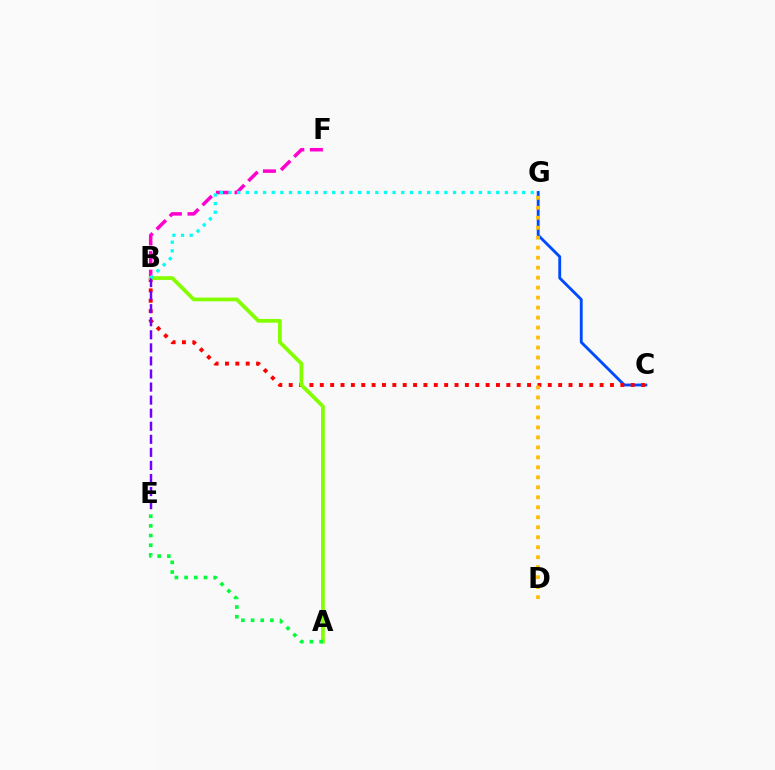{('C', 'G'): [{'color': '#004bff', 'line_style': 'solid', 'thickness': 2.06}], ('B', 'F'): [{'color': '#ff00cf', 'line_style': 'dashed', 'thickness': 2.53}], ('B', 'C'): [{'color': '#ff0000', 'line_style': 'dotted', 'thickness': 2.82}], ('A', 'B'): [{'color': '#84ff00', 'line_style': 'solid', 'thickness': 2.71}], ('A', 'E'): [{'color': '#00ff39', 'line_style': 'dotted', 'thickness': 2.63}], ('B', 'E'): [{'color': '#7200ff', 'line_style': 'dashed', 'thickness': 1.77}], ('D', 'G'): [{'color': '#ffbd00', 'line_style': 'dotted', 'thickness': 2.71}], ('B', 'G'): [{'color': '#00fff6', 'line_style': 'dotted', 'thickness': 2.35}]}